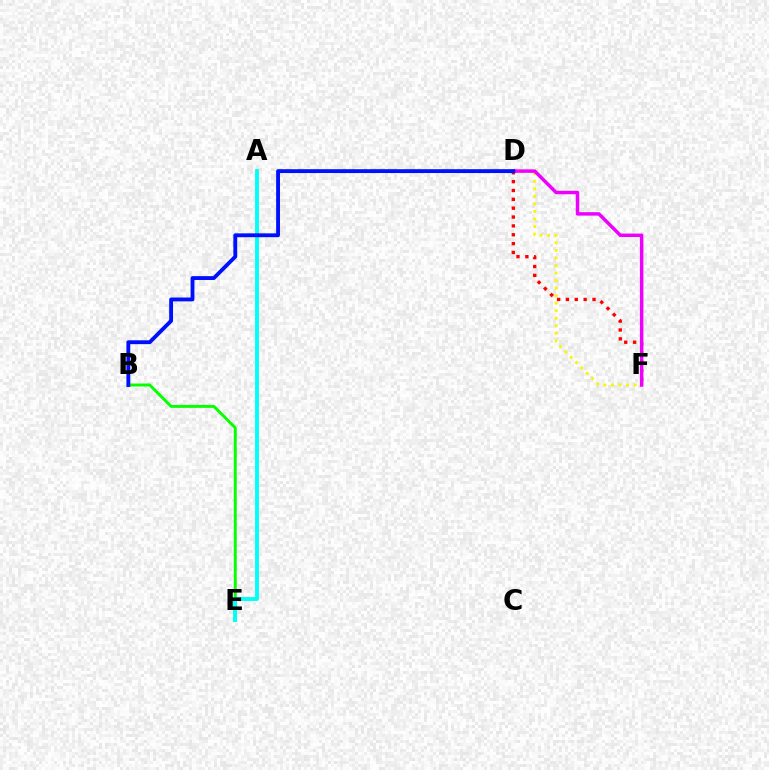{('B', 'E'): [{'color': '#08ff00', 'line_style': 'solid', 'thickness': 2.13}], ('D', 'F'): [{'color': '#fcf500', 'line_style': 'dotted', 'thickness': 2.05}, {'color': '#ff0000', 'line_style': 'dotted', 'thickness': 2.41}, {'color': '#ee00ff', 'line_style': 'solid', 'thickness': 2.5}], ('A', 'E'): [{'color': '#00fff6', 'line_style': 'solid', 'thickness': 2.79}], ('B', 'D'): [{'color': '#0010ff', 'line_style': 'solid', 'thickness': 2.78}]}